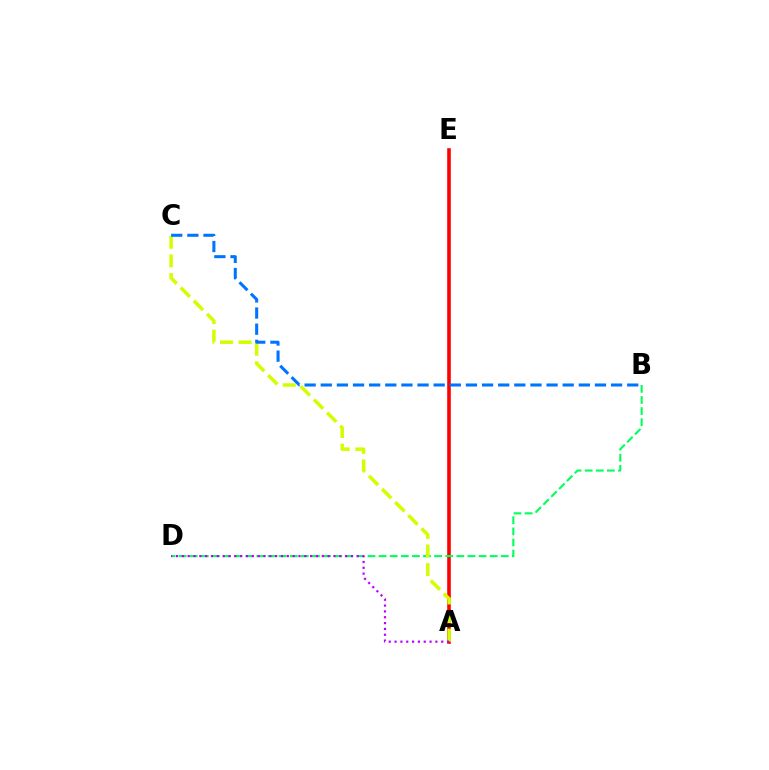{('A', 'E'): [{'color': '#ff0000', 'line_style': 'solid', 'thickness': 2.6}], ('B', 'D'): [{'color': '#00ff5c', 'line_style': 'dashed', 'thickness': 1.51}], ('A', 'C'): [{'color': '#d1ff00', 'line_style': 'dashed', 'thickness': 2.53}], ('B', 'C'): [{'color': '#0074ff', 'line_style': 'dashed', 'thickness': 2.19}], ('A', 'D'): [{'color': '#b900ff', 'line_style': 'dotted', 'thickness': 1.58}]}